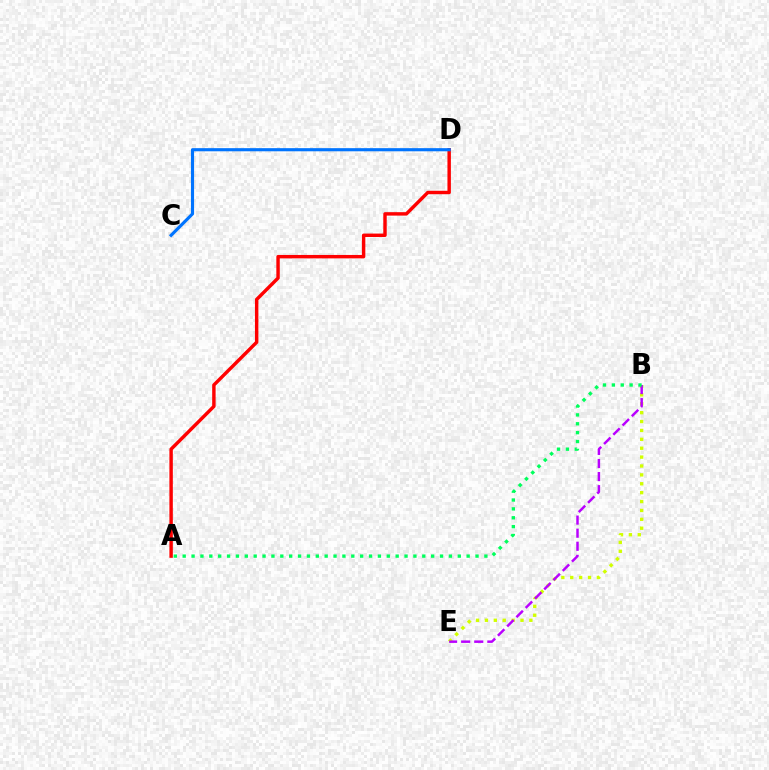{('B', 'E'): [{'color': '#d1ff00', 'line_style': 'dotted', 'thickness': 2.42}, {'color': '#b900ff', 'line_style': 'dashed', 'thickness': 1.78}], ('A', 'D'): [{'color': '#ff0000', 'line_style': 'solid', 'thickness': 2.47}], ('C', 'D'): [{'color': '#0074ff', 'line_style': 'solid', 'thickness': 2.25}], ('A', 'B'): [{'color': '#00ff5c', 'line_style': 'dotted', 'thickness': 2.41}]}